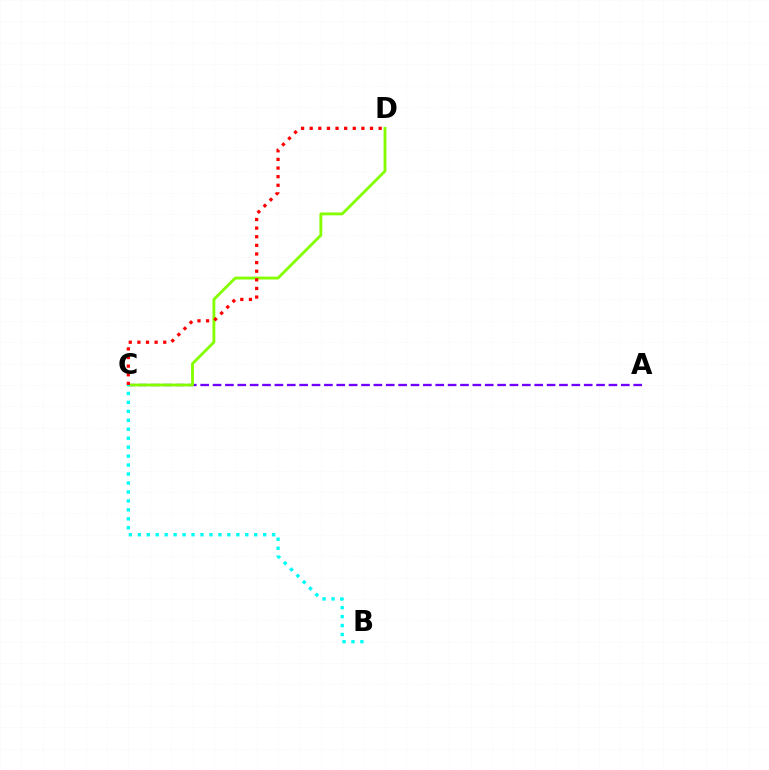{('A', 'C'): [{'color': '#7200ff', 'line_style': 'dashed', 'thickness': 1.68}], ('C', 'D'): [{'color': '#84ff00', 'line_style': 'solid', 'thickness': 2.05}, {'color': '#ff0000', 'line_style': 'dotted', 'thickness': 2.34}], ('B', 'C'): [{'color': '#00fff6', 'line_style': 'dotted', 'thickness': 2.43}]}